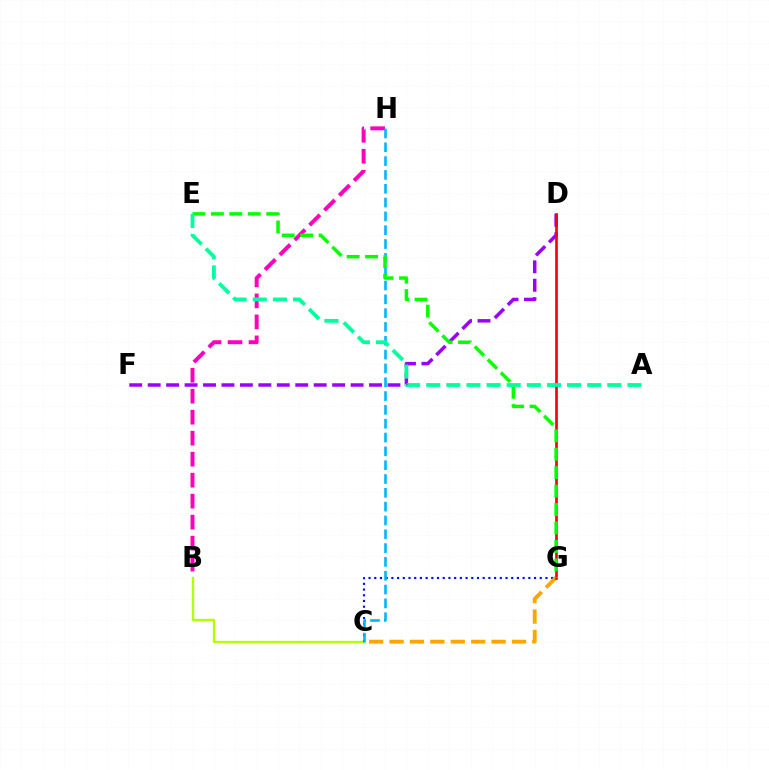{('B', 'C'): [{'color': '#b3ff00', 'line_style': 'solid', 'thickness': 1.7}], ('C', 'G'): [{'color': '#0010ff', 'line_style': 'dotted', 'thickness': 1.55}, {'color': '#ffa500', 'line_style': 'dashed', 'thickness': 2.77}], ('B', 'H'): [{'color': '#ff00bd', 'line_style': 'dashed', 'thickness': 2.85}], ('D', 'F'): [{'color': '#9b00ff', 'line_style': 'dashed', 'thickness': 2.51}], ('D', 'G'): [{'color': '#ff0000', 'line_style': 'solid', 'thickness': 1.92}], ('C', 'H'): [{'color': '#00b5ff', 'line_style': 'dashed', 'thickness': 1.88}], ('E', 'G'): [{'color': '#08ff00', 'line_style': 'dashed', 'thickness': 2.51}], ('A', 'E'): [{'color': '#00ff9d', 'line_style': 'dashed', 'thickness': 2.73}]}